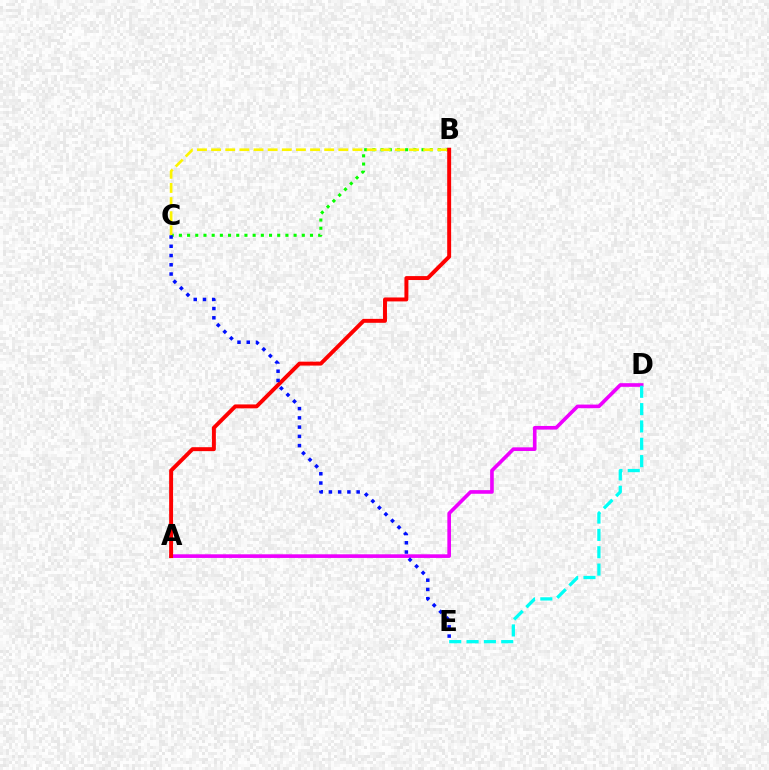{('A', 'D'): [{'color': '#ee00ff', 'line_style': 'solid', 'thickness': 2.62}], ('B', 'C'): [{'color': '#08ff00', 'line_style': 'dotted', 'thickness': 2.23}, {'color': '#fcf500', 'line_style': 'dashed', 'thickness': 1.92}], ('A', 'B'): [{'color': '#ff0000', 'line_style': 'solid', 'thickness': 2.83}], ('D', 'E'): [{'color': '#00fff6', 'line_style': 'dashed', 'thickness': 2.36}], ('C', 'E'): [{'color': '#0010ff', 'line_style': 'dotted', 'thickness': 2.51}]}